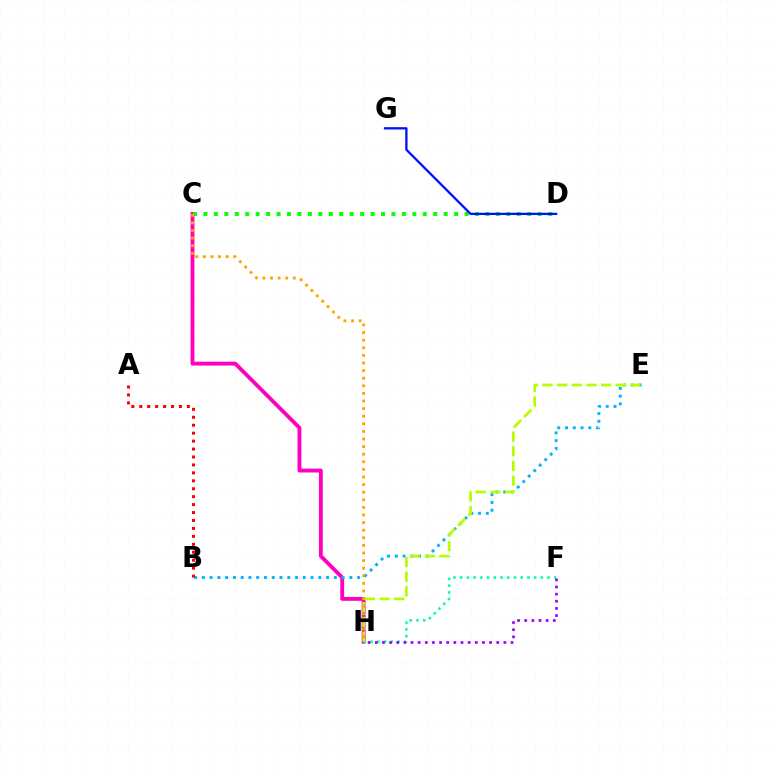{('C', 'H'): [{'color': '#ff00bd', 'line_style': 'solid', 'thickness': 2.78}, {'color': '#ffa500', 'line_style': 'dotted', 'thickness': 2.06}], ('F', 'H'): [{'color': '#00ff9d', 'line_style': 'dotted', 'thickness': 1.83}, {'color': '#9b00ff', 'line_style': 'dotted', 'thickness': 1.94}], ('B', 'E'): [{'color': '#00b5ff', 'line_style': 'dotted', 'thickness': 2.11}], ('C', 'D'): [{'color': '#08ff00', 'line_style': 'dotted', 'thickness': 2.84}], ('E', 'H'): [{'color': '#b3ff00', 'line_style': 'dashed', 'thickness': 1.99}], ('D', 'G'): [{'color': '#0010ff', 'line_style': 'solid', 'thickness': 1.65}], ('A', 'B'): [{'color': '#ff0000', 'line_style': 'dotted', 'thickness': 2.16}]}